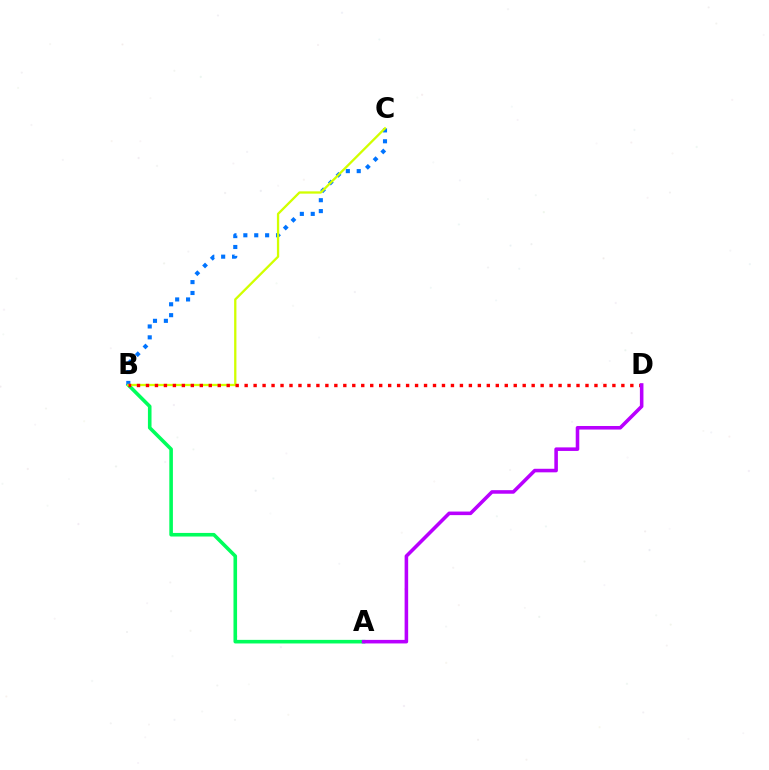{('A', 'B'): [{'color': '#00ff5c', 'line_style': 'solid', 'thickness': 2.59}], ('B', 'C'): [{'color': '#0074ff', 'line_style': 'dotted', 'thickness': 2.96}, {'color': '#d1ff00', 'line_style': 'solid', 'thickness': 1.66}], ('B', 'D'): [{'color': '#ff0000', 'line_style': 'dotted', 'thickness': 2.44}], ('A', 'D'): [{'color': '#b900ff', 'line_style': 'solid', 'thickness': 2.56}]}